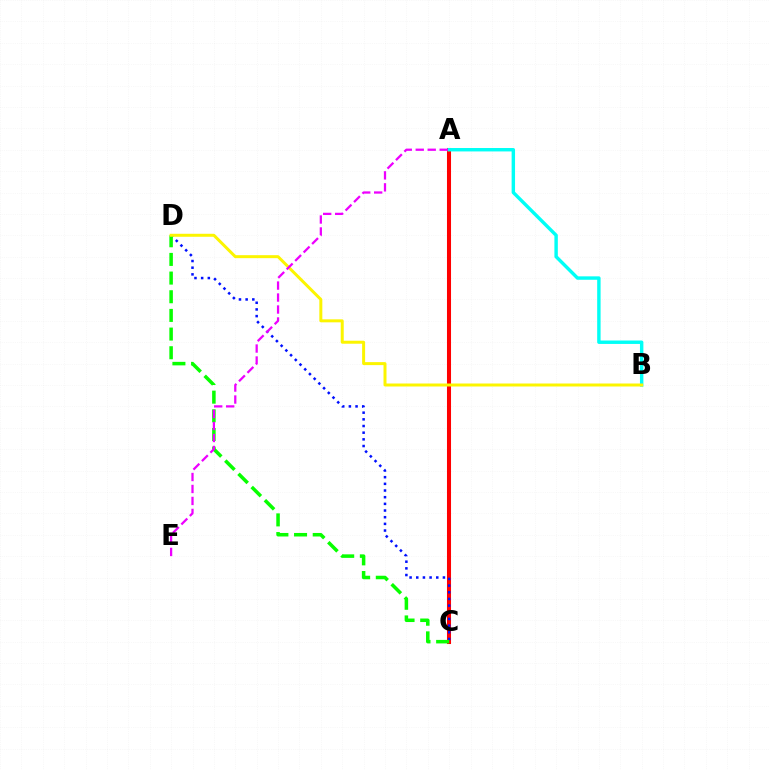{('A', 'C'): [{'color': '#ff0000', 'line_style': 'solid', 'thickness': 2.92}], ('C', 'D'): [{'color': '#0010ff', 'line_style': 'dotted', 'thickness': 1.81}, {'color': '#08ff00', 'line_style': 'dashed', 'thickness': 2.54}], ('A', 'B'): [{'color': '#00fff6', 'line_style': 'solid', 'thickness': 2.46}], ('B', 'D'): [{'color': '#fcf500', 'line_style': 'solid', 'thickness': 2.15}], ('A', 'E'): [{'color': '#ee00ff', 'line_style': 'dashed', 'thickness': 1.63}]}